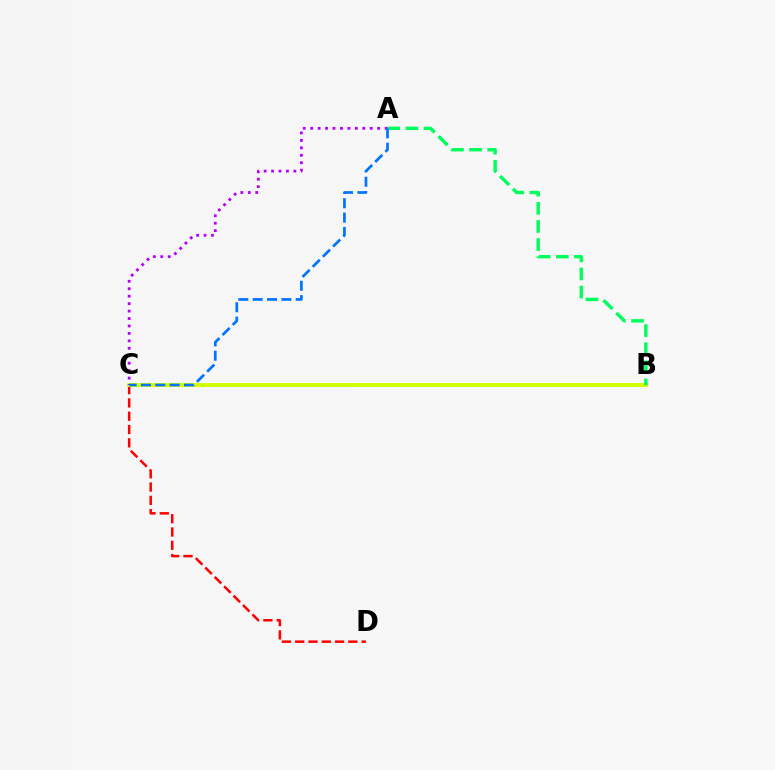{('C', 'D'): [{'color': '#ff0000', 'line_style': 'dashed', 'thickness': 1.81}], ('B', 'C'): [{'color': '#d1ff00', 'line_style': 'solid', 'thickness': 2.81}], ('A', 'B'): [{'color': '#00ff5c', 'line_style': 'dashed', 'thickness': 2.46}], ('A', 'C'): [{'color': '#b900ff', 'line_style': 'dotted', 'thickness': 2.02}, {'color': '#0074ff', 'line_style': 'dashed', 'thickness': 1.95}]}